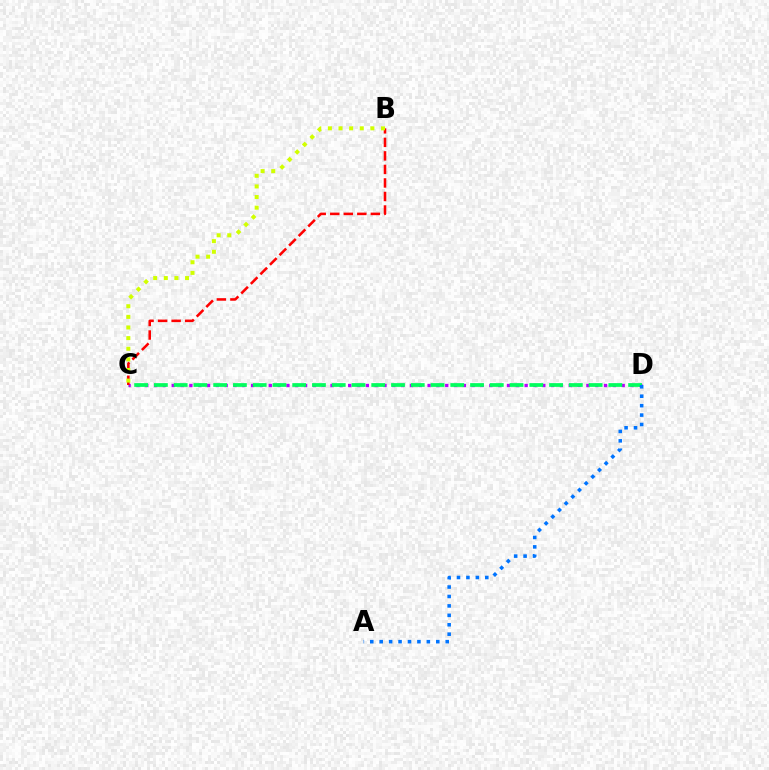{('C', 'D'): [{'color': '#b900ff', 'line_style': 'dotted', 'thickness': 2.4}, {'color': '#00ff5c', 'line_style': 'dashed', 'thickness': 2.68}], ('B', 'C'): [{'color': '#ff0000', 'line_style': 'dashed', 'thickness': 1.84}, {'color': '#d1ff00', 'line_style': 'dotted', 'thickness': 2.89}], ('A', 'D'): [{'color': '#0074ff', 'line_style': 'dotted', 'thickness': 2.56}]}